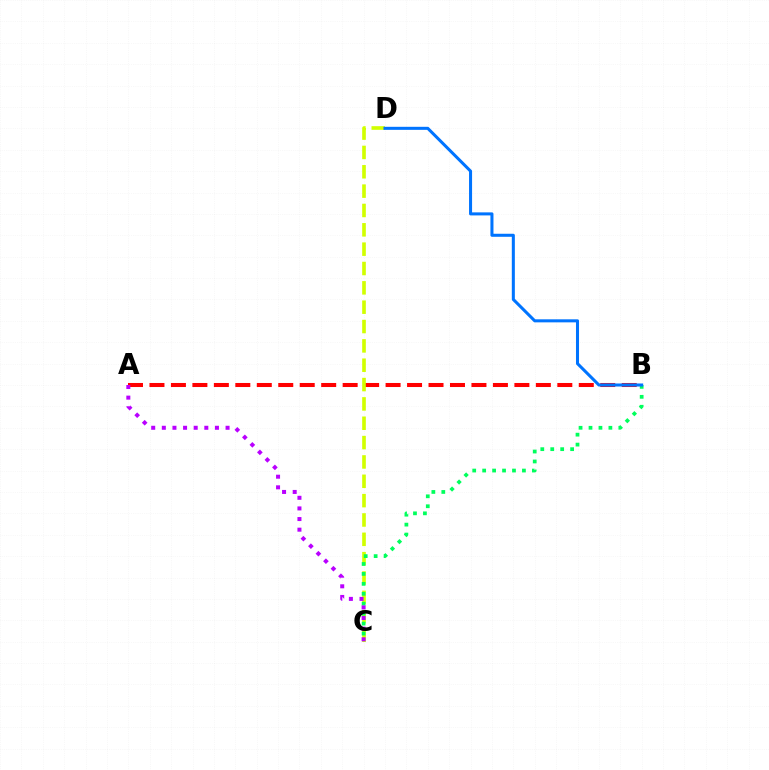{('A', 'B'): [{'color': '#ff0000', 'line_style': 'dashed', 'thickness': 2.92}], ('C', 'D'): [{'color': '#d1ff00', 'line_style': 'dashed', 'thickness': 2.63}], ('B', 'C'): [{'color': '#00ff5c', 'line_style': 'dotted', 'thickness': 2.7}], ('A', 'C'): [{'color': '#b900ff', 'line_style': 'dotted', 'thickness': 2.89}], ('B', 'D'): [{'color': '#0074ff', 'line_style': 'solid', 'thickness': 2.19}]}